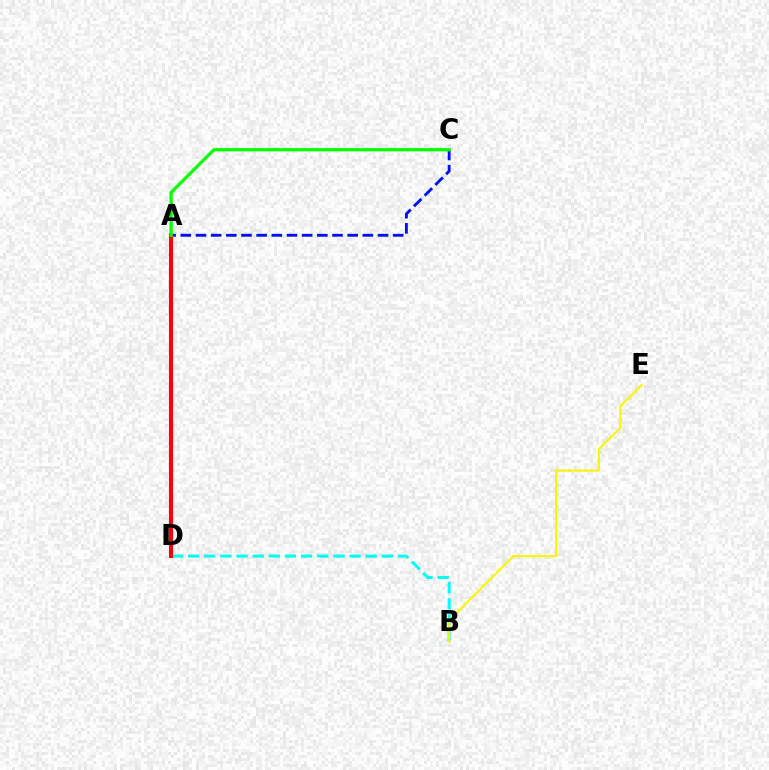{('A', 'C'): [{'color': '#0010ff', 'line_style': 'dashed', 'thickness': 2.06}, {'color': '#08ff00', 'line_style': 'solid', 'thickness': 2.35}], ('B', 'D'): [{'color': '#00fff6', 'line_style': 'dashed', 'thickness': 2.19}], ('A', 'D'): [{'color': '#ee00ff', 'line_style': 'solid', 'thickness': 2.54}, {'color': '#ff0000', 'line_style': 'solid', 'thickness': 2.94}], ('B', 'E'): [{'color': '#fcf500', 'line_style': 'solid', 'thickness': 1.5}]}